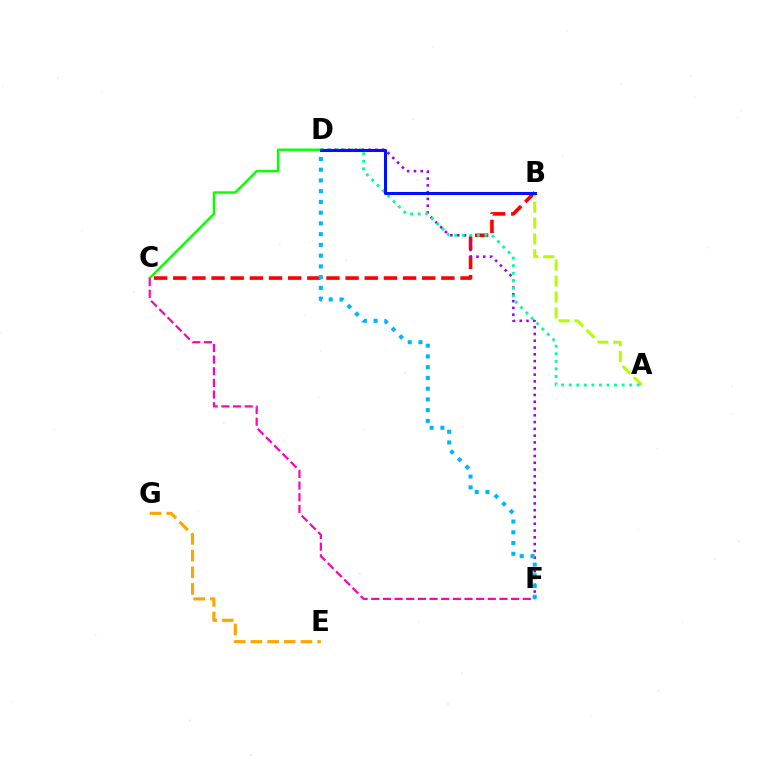{('C', 'D'): [{'color': '#08ff00', 'line_style': 'solid', 'thickness': 1.73}], ('C', 'F'): [{'color': '#ff00bd', 'line_style': 'dashed', 'thickness': 1.58}], ('E', 'G'): [{'color': '#ffa500', 'line_style': 'dashed', 'thickness': 2.26}], ('B', 'C'): [{'color': '#ff0000', 'line_style': 'dashed', 'thickness': 2.6}], ('A', 'B'): [{'color': '#b3ff00', 'line_style': 'dashed', 'thickness': 2.16}], ('D', 'F'): [{'color': '#9b00ff', 'line_style': 'dotted', 'thickness': 1.84}, {'color': '#00b5ff', 'line_style': 'dotted', 'thickness': 2.92}], ('A', 'D'): [{'color': '#00ff9d', 'line_style': 'dotted', 'thickness': 2.05}], ('B', 'D'): [{'color': '#0010ff', 'line_style': 'solid', 'thickness': 2.2}]}